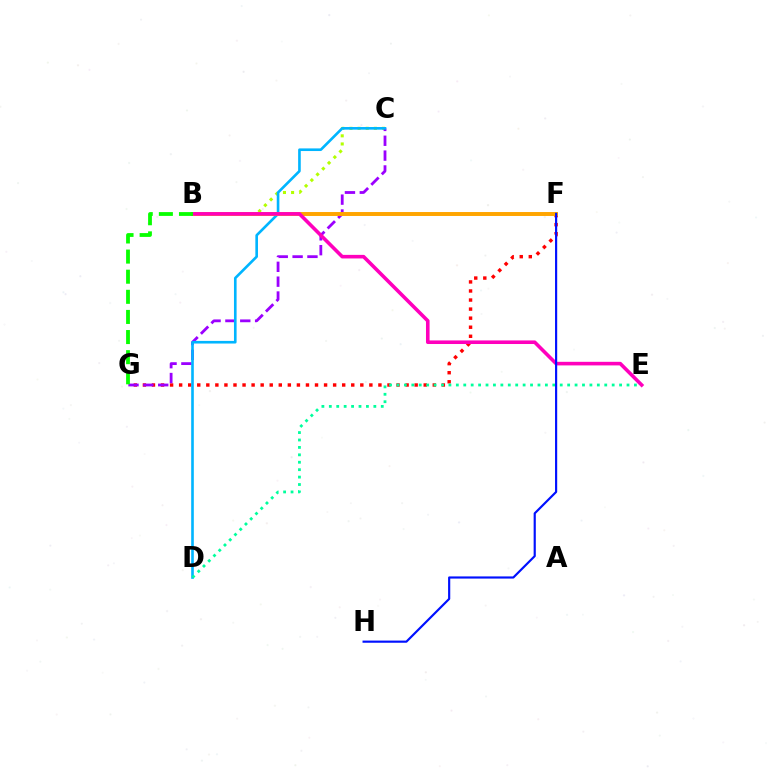{('B', 'C'): [{'color': '#b3ff00', 'line_style': 'dotted', 'thickness': 2.21}], ('F', 'G'): [{'color': '#ff0000', 'line_style': 'dotted', 'thickness': 2.46}], ('C', 'G'): [{'color': '#9b00ff', 'line_style': 'dashed', 'thickness': 2.02}], ('C', 'D'): [{'color': '#00b5ff', 'line_style': 'solid', 'thickness': 1.89}], ('D', 'E'): [{'color': '#00ff9d', 'line_style': 'dotted', 'thickness': 2.02}], ('B', 'F'): [{'color': '#ffa500', 'line_style': 'solid', 'thickness': 2.84}], ('B', 'E'): [{'color': '#ff00bd', 'line_style': 'solid', 'thickness': 2.58}], ('B', 'G'): [{'color': '#08ff00', 'line_style': 'dashed', 'thickness': 2.73}], ('F', 'H'): [{'color': '#0010ff', 'line_style': 'solid', 'thickness': 1.56}]}